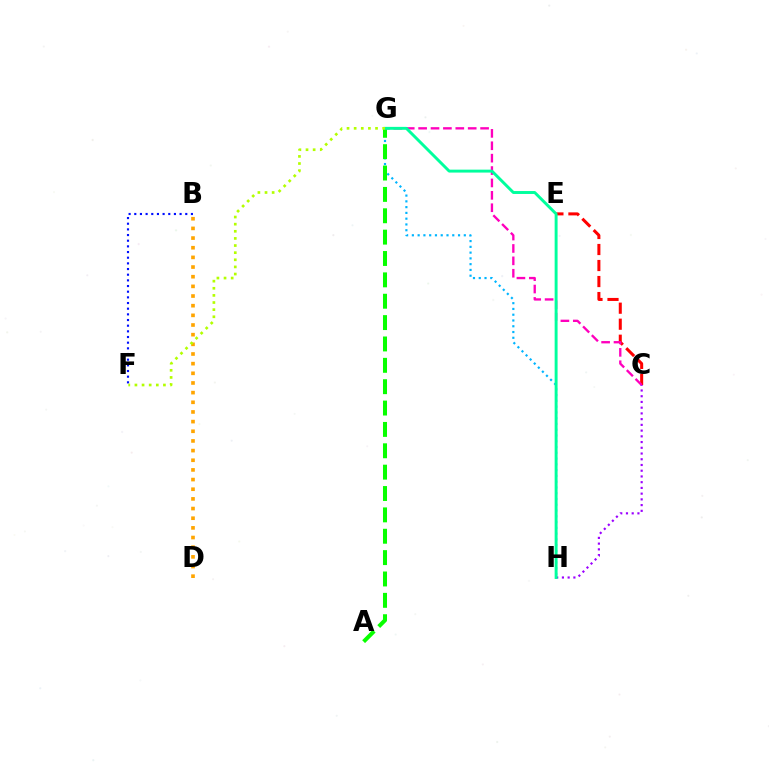{('G', 'H'): [{'color': '#00b5ff', 'line_style': 'dotted', 'thickness': 1.57}, {'color': '#00ff9d', 'line_style': 'solid', 'thickness': 2.11}], ('A', 'G'): [{'color': '#08ff00', 'line_style': 'dashed', 'thickness': 2.9}], ('C', 'E'): [{'color': '#ff0000', 'line_style': 'dashed', 'thickness': 2.18}], ('B', 'D'): [{'color': '#ffa500', 'line_style': 'dotted', 'thickness': 2.62}], ('C', 'G'): [{'color': '#ff00bd', 'line_style': 'dashed', 'thickness': 1.68}], ('C', 'H'): [{'color': '#9b00ff', 'line_style': 'dotted', 'thickness': 1.56}], ('B', 'F'): [{'color': '#0010ff', 'line_style': 'dotted', 'thickness': 1.54}], ('F', 'G'): [{'color': '#b3ff00', 'line_style': 'dotted', 'thickness': 1.94}]}